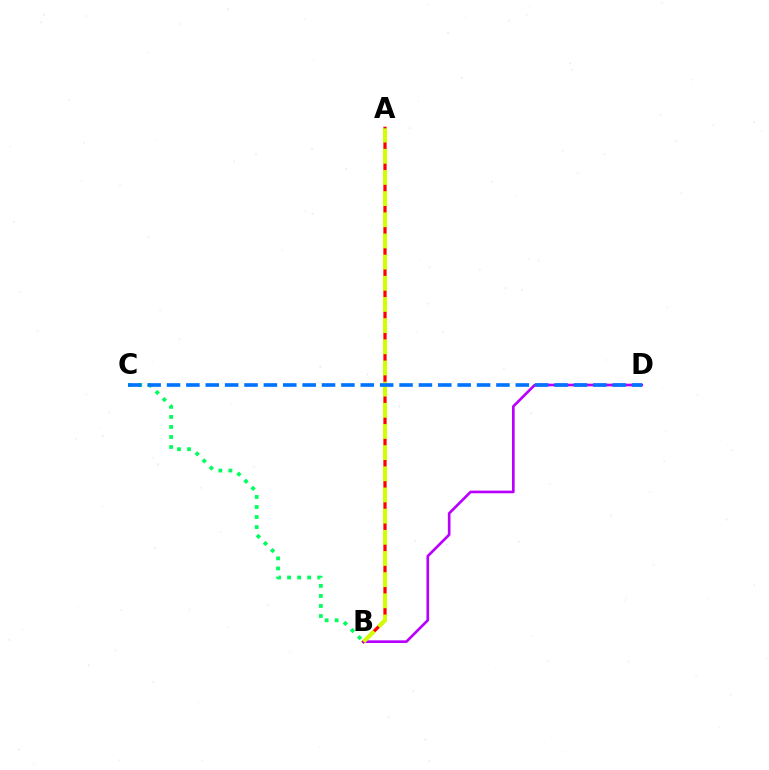{('A', 'B'): [{'color': '#ff0000', 'line_style': 'solid', 'thickness': 2.33}, {'color': '#d1ff00', 'line_style': 'dashed', 'thickness': 2.88}], ('B', 'D'): [{'color': '#b900ff', 'line_style': 'solid', 'thickness': 1.92}], ('B', 'C'): [{'color': '#00ff5c', 'line_style': 'dotted', 'thickness': 2.73}], ('C', 'D'): [{'color': '#0074ff', 'line_style': 'dashed', 'thickness': 2.63}]}